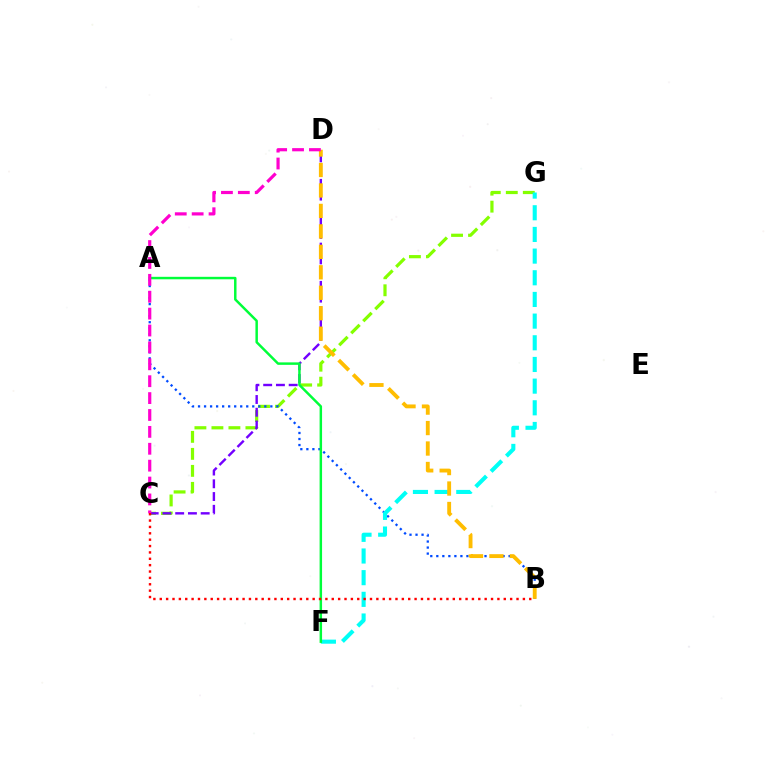{('C', 'G'): [{'color': '#84ff00', 'line_style': 'dashed', 'thickness': 2.31}], ('C', 'D'): [{'color': '#7200ff', 'line_style': 'dashed', 'thickness': 1.73}, {'color': '#ff00cf', 'line_style': 'dashed', 'thickness': 2.29}], ('A', 'B'): [{'color': '#004bff', 'line_style': 'dotted', 'thickness': 1.64}], ('F', 'G'): [{'color': '#00fff6', 'line_style': 'dashed', 'thickness': 2.94}], ('A', 'F'): [{'color': '#00ff39', 'line_style': 'solid', 'thickness': 1.78}], ('B', 'D'): [{'color': '#ffbd00', 'line_style': 'dashed', 'thickness': 2.78}], ('B', 'C'): [{'color': '#ff0000', 'line_style': 'dotted', 'thickness': 1.73}]}